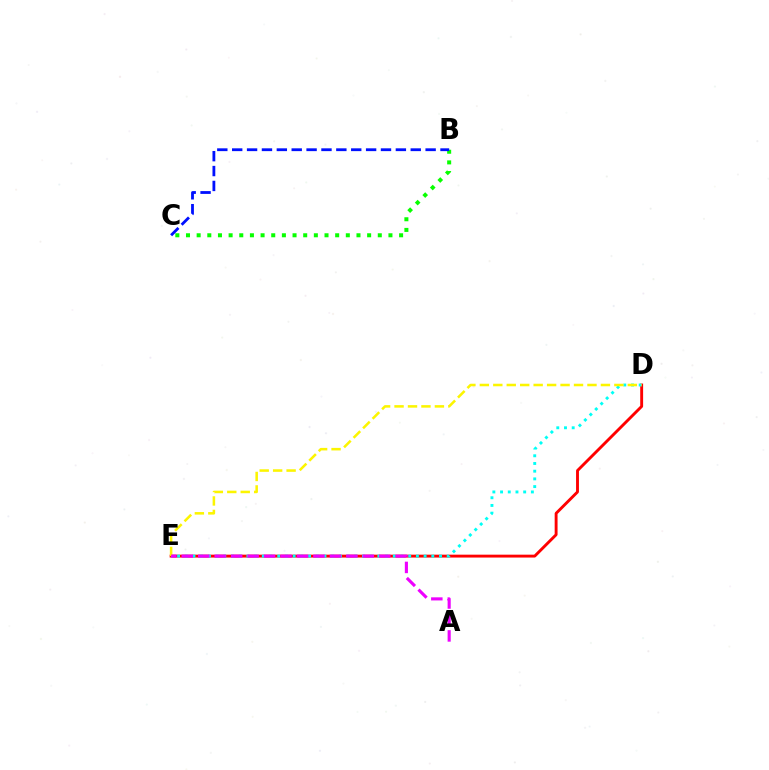{('D', 'E'): [{'color': '#ff0000', 'line_style': 'solid', 'thickness': 2.08}, {'color': '#00fff6', 'line_style': 'dotted', 'thickness': 2.09}, {'color': '#fcf500', 'line_style': 'dashed', 'thickness': 1.83}], ('B', 'C'): [{'color': '#08ff00', 'line_style': 'dotted', 'thickness': 2.9}, {'color': '#0010ff', 'line_style': 'dashed', 'thickness': 2.02}], ('A', 'E'): [{'color': '#ee00ff', 'line_style': 'dashed', 'thickness': 2.24}]}